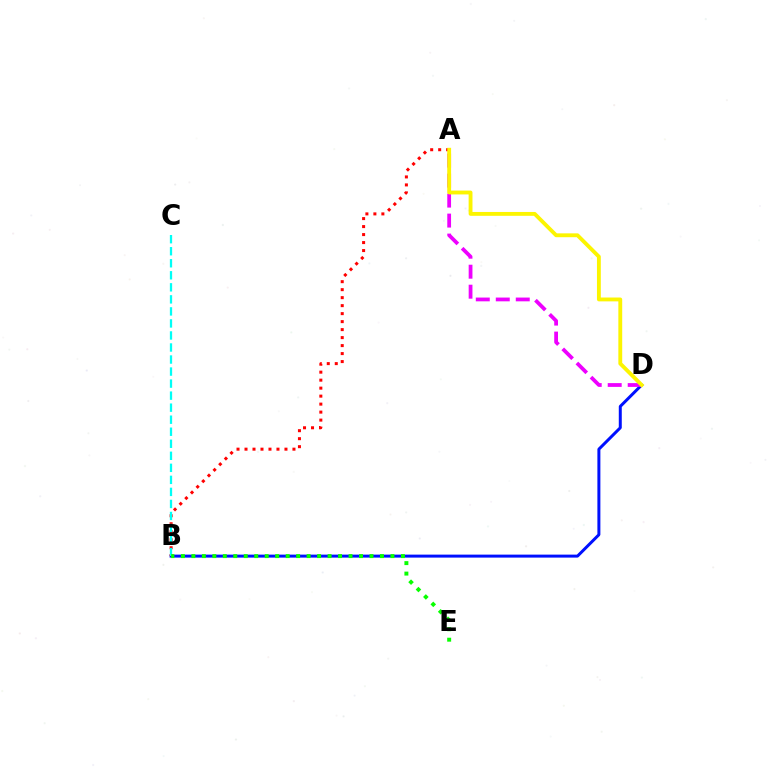{('B', 'D'): [{'color': '#0010ff', 'line_style': 'solid', 'thickness': 2.15}], ('A', 'D'): [{'color': '#ee00ff', 'line_style': 'dashed', 'thickness': 2.72}, {'color': '#fcf500', 'line_style': 'solid', 'thickness': 2.77}], ('A', 'B'): [{'color': '#ff0000', 'line_style': 'dotted', 'thickness': 2.17}], ('B', 'C'): [{'color': '#00fff6', 'line_style': 'dashed', 'thickness': 1.63}], ('B', 'E'): [{'color': '#08ff00', 'line_style': 'dotted', 'thickness': 2.85}]}